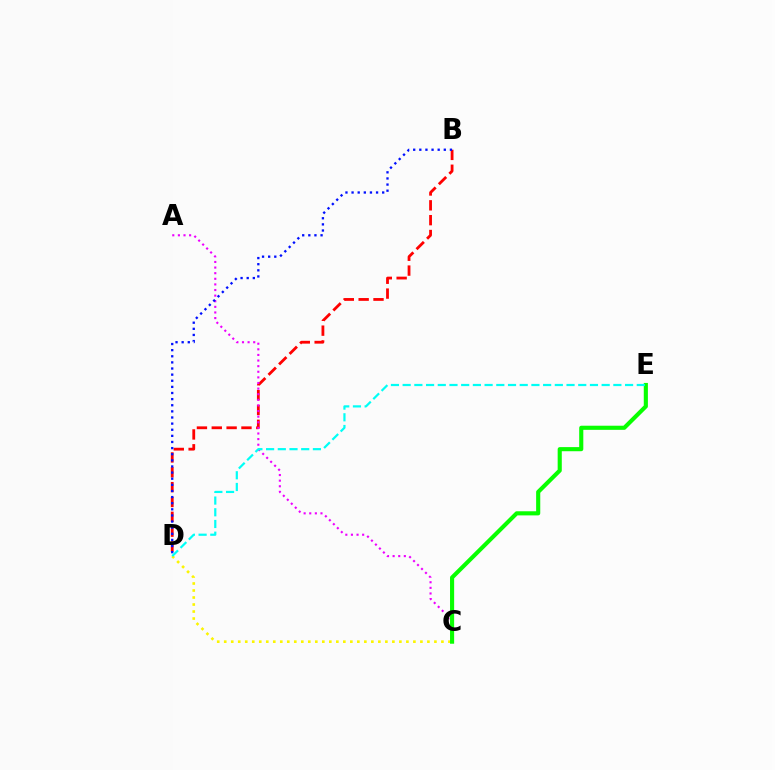{('B', 'D'): [{'color': '#ff0000', 'line_style': 'dashed', 'thickness': 2.02}, {'color': '#0010ff', 'line_style': 'dotted', 'thickness': 1.66}], ('A', 'C'): [{'color': '#ee00ff', 'line_style': 'dotted', 'thickness': 1.52}], ('C', 'D'): [{'color': '#fcf500', 'line_style': 'dotted', 'thickness': 1.9}], ('C', 'E'): [{'color': '#08ff00', 'line_style': 'solid', 'thickness': 2.96}], ('D', 'E'): [{'color': '#00fff6', 'line_style': 'dashed', 'thickness': 1.59}]}